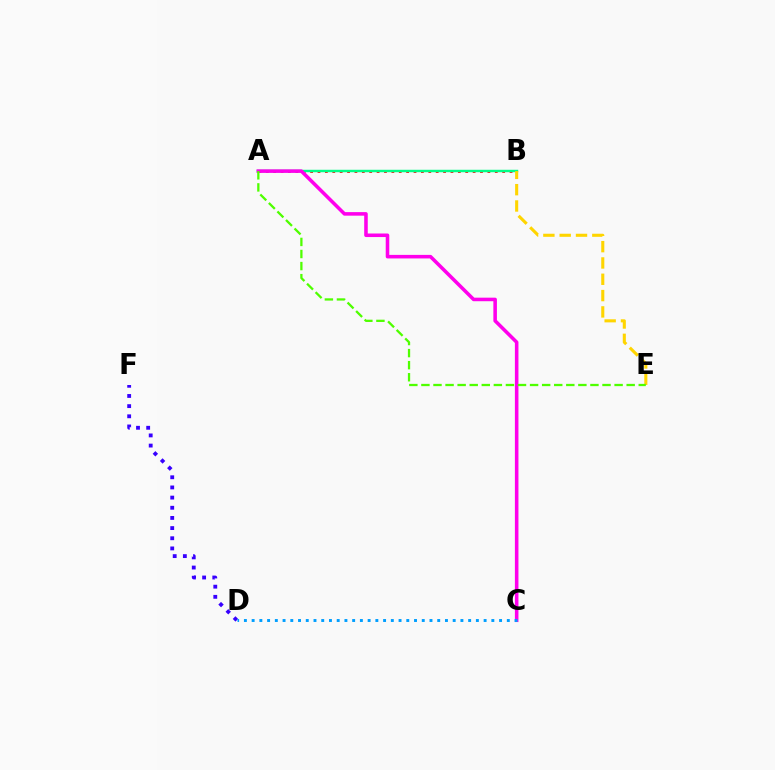{('D', 'F'): [{'color': '#3700ff', 'line_style': 'dotted', 'thickness': 2.76}], ('A', 'B'): [{'color': '#ff0000', 'line_style': 'dotted', 'thickness': 2.01}, {'color': '#00ff86', 'line_style': 'solid', 'thickness': 1.76}], ('A', 'C'): [{'color': '#ff00ed', 'line_style': 'solid', 'thickness': 2.56}], ('B', 'E'): [{'color': '#ffd500', 'line_style': 'dashed', 'thickness': 2.22}], ('C', 'D'): [{'color': '#009eff', 'line_style': 'dotted', 'thickness': 2.1}], ('A', 'E'): [{'color': '#4fff00', 'line_style': 'dashed', 'thickness': 1.64}]}